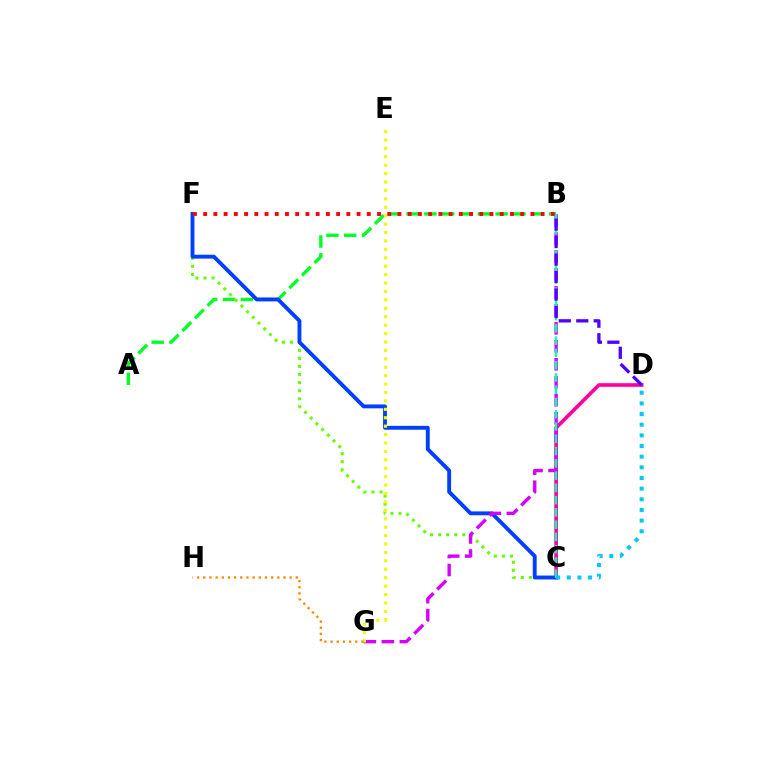{('A', 'B'): [{'color': '#00ff27', 'line_style': 'dashed', 'thickness': 2.42}], ('C', 'D'): [{'color': '#ff00a0', 'line_style': 'solid', 'thickness': 2.62}, {'color': '#00c7ff', 'line_style': 'dotted', 'thickness': 2.9}], ('C', 'F'): [{'color': '#66ff00', 'line_style': 'dotted', 'thickness': 2.19}, {'color': '#003fff', 'line_style': 'solid', 'thickness': 2.79}], ('B', 'F'): [{'color': '#ff0000', 'line_style': 'dotted', 'thickness': 2.78}], ('B', 'G'): [{'color': '#d600ff', 'line_style': 'dashed', 'thickness': 2.44}], ('E', 'G'): [{'color': '#eeff00', 'line_style': 'dotted', 'thickness': 2.29}], ('B', 'C'): [{'color': '#00ffaf', 'line_style': 'dashed', 'thickness': 1.67}], ('G', 'H'): [{'color': '#ff8800', 'line_style': 'dotted', 'thickness': 1.68}], ('B', 'D'): [{'color': '#4f00ff', 'line_style': 'dashed', 'thickness': 2.38}]}